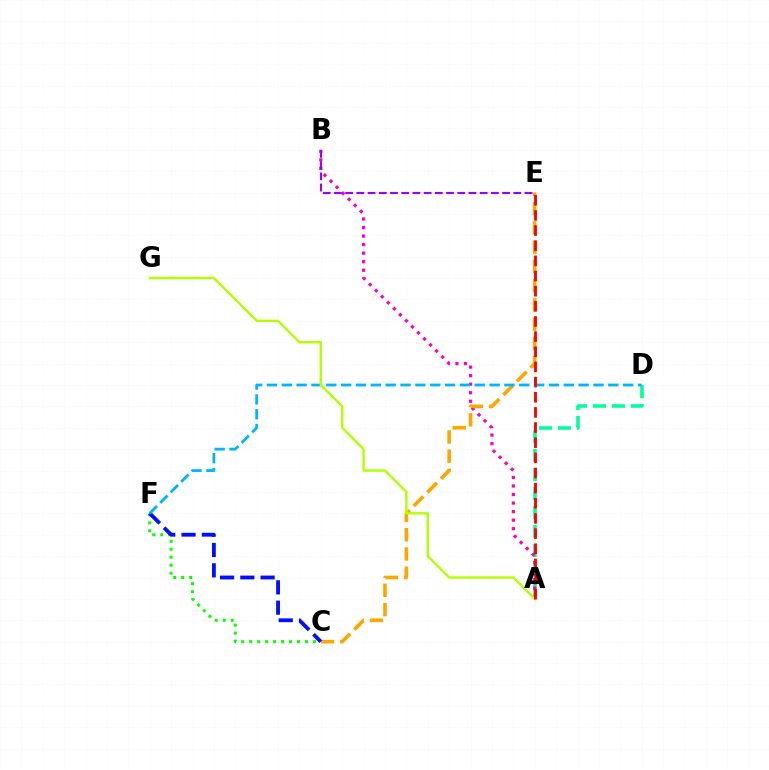{('C', 'F'): [{'color': '#08ff00', 'line_style': 'dotted', 'thickness': 2.17}, {'color': '#0010ff', 'line_style': 'dashed', 'thickness': 2.76}], ('A', 'D'): [{'color': '#00ff9d', 'line_style': 'dashed', 'thickness': 2.58}], ('A', 'B'): [{'color': '#ff00bd', 'line_style': 'dotted', 'thickness': 2.32}], ('C', 'E'): [{'color': '#ffa500', 'line_style': 'dashed', 'thickness': 2.62}], ('D', 'F'): [{'color': '#00b5ff', 'line_style': 'dashed', 'thickness': 2.02}], ('B', 'E'): [{'color': '#9b00ff', 'line_style': 'dashed', 'thickness': 1.52}], ('A', 'G'): [{'color': '#b3ff00', 'line_style': 'solid', 'thickness': 1.73}], ('A', 'E'): [{'color': '#ff0000', 'line_style': 'dashed', 'thickness': 2.06}]}